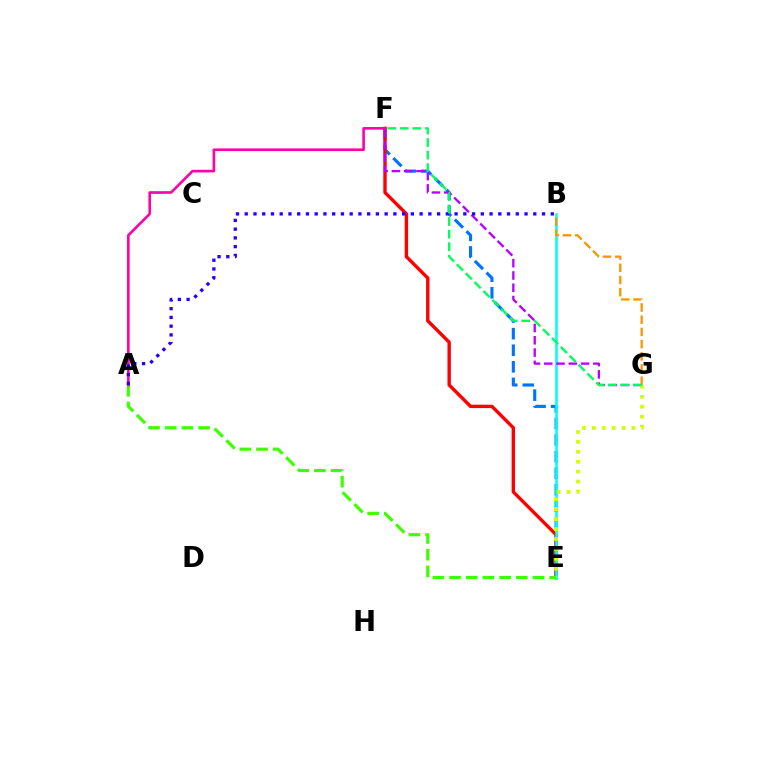{('E', 'F'): [{'color': '#0074ff', 'line_style': 'dashed', 'thickness': 2.25}, {'color': '#ff0000', 'line_style': 'solid', 'thickness': 2.43}], ('B', 'E'): [{'color': '#00fff6', 'line_style': 'solid', 'thickness': 1.86}], ('F', 'G'): [{'color': '#b900ff', 'line_style': 'dashed', 'thickness': 1.67}, {'color': '#00ff5c', 'line_style': 'dashed', 'thickness': 1.71}], ('E', 'G'): [{'color': '#d1ff00', 'line_style': 'dotted', 'thickness': 2.69}], ('A', 'E'): [{'color': '#3dff00', 'line_style': 'dashed', 'thickness': 2.27}], ('A', 'F'): [{'color': '#ff00ac', 'line_style': 'solid', 'thickness': 1.89}], ('A', 'B'): [{'color': '#2500ff', 'line_style': 'dotted', 'thickness': 2.38}], ('B', 'G'): [{'color': '#ff9400', 'line_style': 'dashed', 'thickness': 1.66}]}